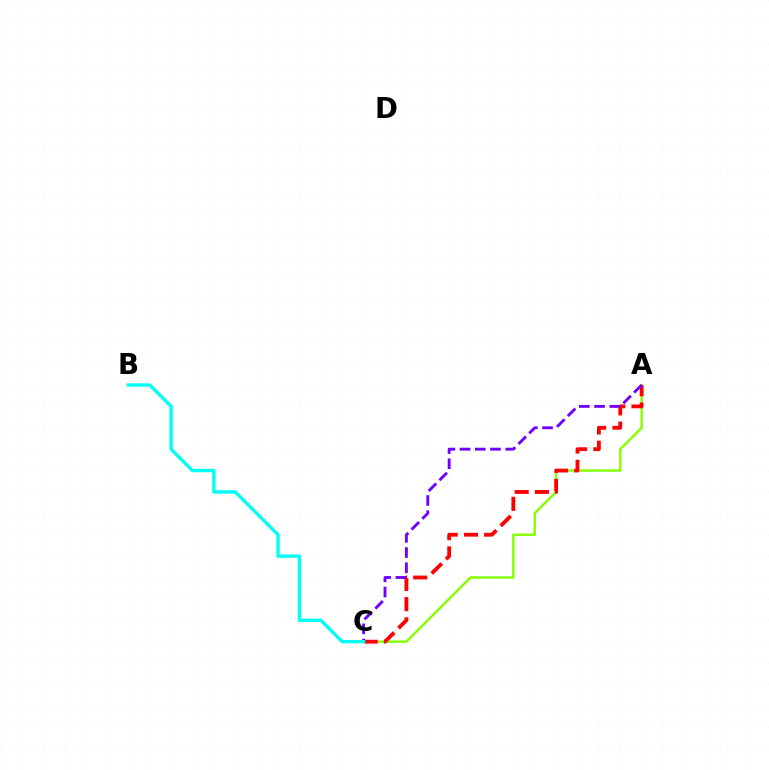{('A', 'C'): [{'color': '#84ff00', 'line_style': 'solid', 'thickness': 1.74}, {'color': '#ff0000', 'line_style': 'dashed', 'thickness': 2.75}, {'color': '#7200ff', 'line_style': 'dashed', 'thickness': 2.07}], ('B', 'C'): [{'color': '#00fff6', 'line_style': 'solid', 'thickness': 2.43}]}